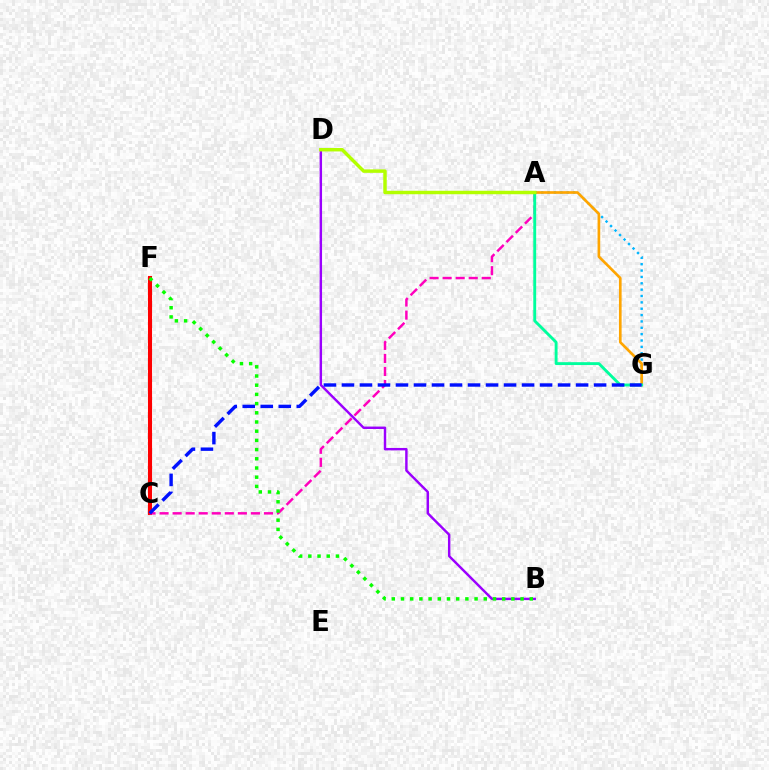{('B', 'D'): [{'color': '#9b00ff', 'line_style': 'solid', 'thickness': 1.75}], ('A', 'G'): [{'color': '#00b5ff', 'line_style': 'dotted', 'thickness': 1.73}, {'color': '#ffa500', 'line_style': 'solid', 'thickness': 1.92}, {'color': '#00ff9d', 'line_style': 'solid', 'thickness': 2.07}], ('C', 'F'): [{'color': '#ff0000', 'line_style': 'solid', 'thickness': 2.94}], ('A', 'C'): [{'color': '#ff00bd', 'line_style': 'dashed', 'thickness': 1.77}], ('B', 'F'): [{'color': '#08ff00', 'line_style': 'dotted', 'thickness': 2.5}], ('C', 'G'): [{'color': '#0010ff', 'line_style': 'dashed', 'thickness': 2.45}], ('A', 'D'): [{'color': '#b3ff00', 'line_style': 'solid', 'thickness': 2.48}]}